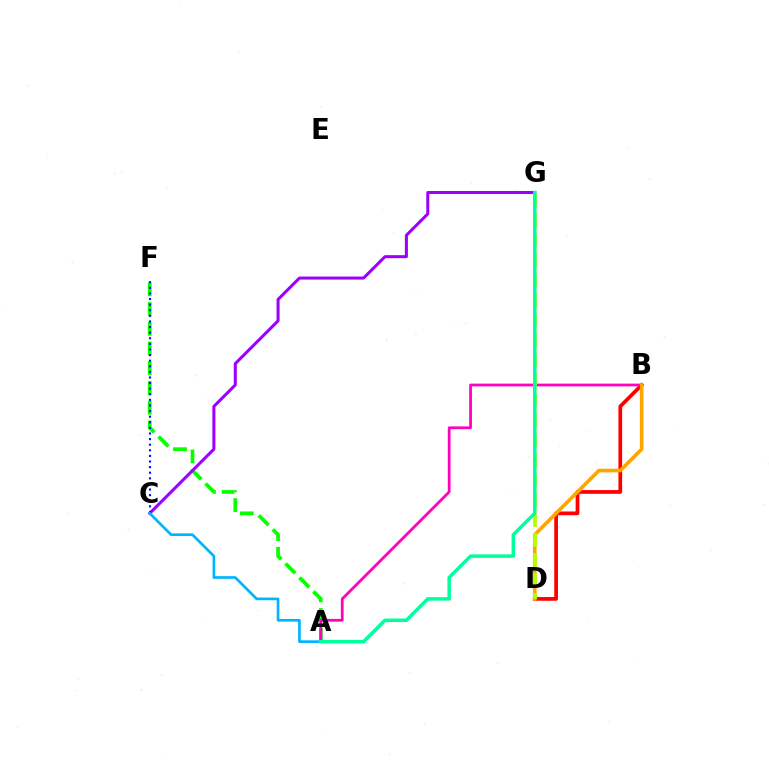{('A', 'F'): [{'color': '#08ff00', 'line_style': 'dashed', 'thickness': 2.68}], ('B', 'D'): [{'color': '#ff0000', 'line_style': 'solid', 'thickness': 2.68}, {'color': '#ffa500', 'line_style': 'solid', 'thickness': 2.61}], ('A', 'B'): [{'color': '#ff00bd', 'line_style': 'solid', 'thickness': 1.98}], ('C', 'G'): [{'color': '#9b00ff', 'line_style': 'solid', 'thickness': 2.18}], ('C', 'F'): [{'color': '#0010ff', 'line_style': 'dotted', 'thickness': 1.52}], ('D', 'G'): [{'color': '#b3ff00', 'line_style': 'dashed', 'thickness': 2.72}], ('A', 'C'): [{'color': '#00b5ff', 'line_style': 'solid', 'thickness': 1.93}], ('A', 'G'): [{'color': '#00ff9d', 'line_style': 'solid', 'thickness': 2.51}]}